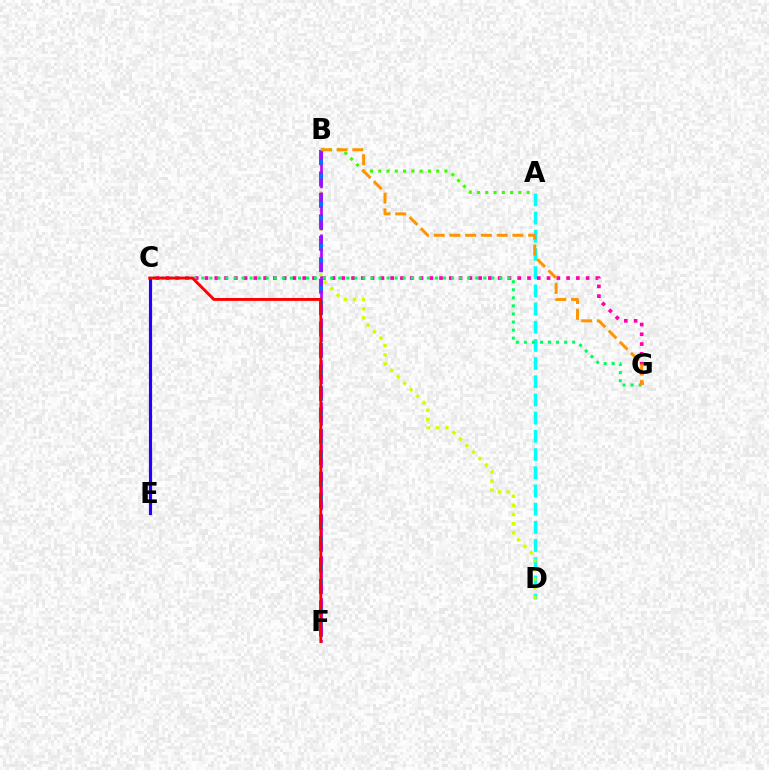{('A', 'D'): [{'color': '#00fff6', 'line_style': 'dashed', 'thickness': 2.47}], ('C', 'G'): [{'color': '#ff00ac', 'line_style': 'dotted', 'thickness': 2.66}, {'color': '#00ff5c', 'line_style': 'dotted', 'thickness': 2.19}], ('A', 'B'): [{'color': '#3dff00', 'line_style': 'dotted', 'thickness': 2.25}], ('B', 'D'): [{'color': '#d1ff00', 'line_style': 'dotted', 'thickness': 2.49}], ('B', 'F'): [{'color': '#0074ff', 'line_style': 'dashed', 'thickness': 2.91}, {'color': '#b900ff', 'line_style': 'dashed', 'thickness': 1.9}], ('B', 'G'): [{'color': '#ff9400', 'line_style': 'dashed', 'thickness': 2.14}], ('C', 'E'): [{'color': '#2500ff', 'line_style': 'solid', 'thickness': 2.27}], ('C', 'F'): [{'color': '#ff0000', 'line_style': 'solid', 'thickness': 2.08}]}